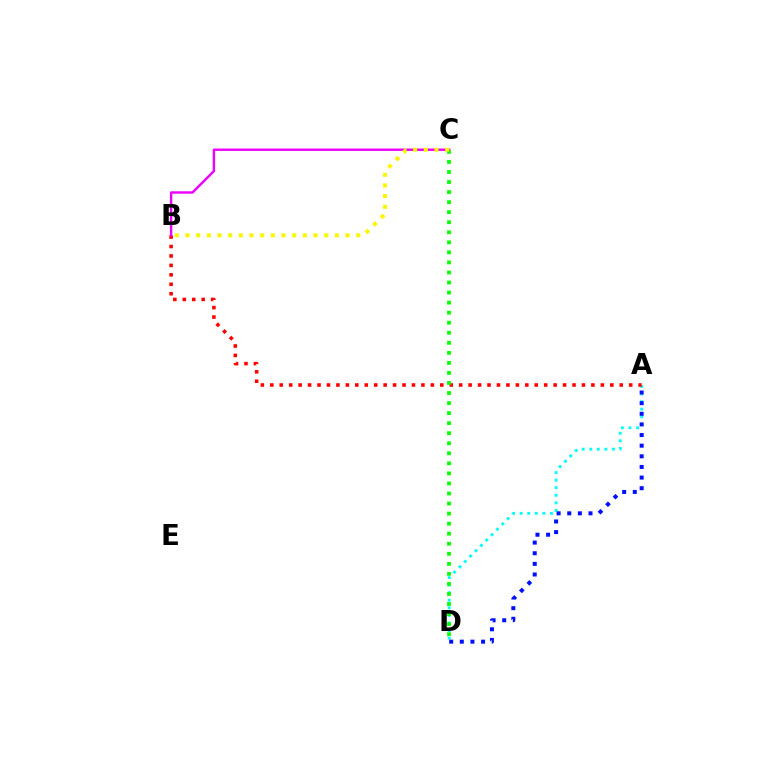{('A', 'D'): [{'color': '#00fff6', 'line_style': 'dotted', 'thickness': 2.06}, {'color': '#0010ff', 'line_style': 'dotted', 'thickness': 2.89}], ('A', 'B'): [{'color': '#ff0000', 'line_style': 'dotted', 'thickness': 2.57}], ('B', 'C'): [{'color': '#ee00ff', 'line_style': 'solid', 'thickness': 1.75}, {'color': '#fcf500', 'line_style': 'dotted', 'thickness': 2.9}], ('C', 'D'): [{'color': '#08ff00', 'line_style': 'dotted', 'thickness': 2.73}]}